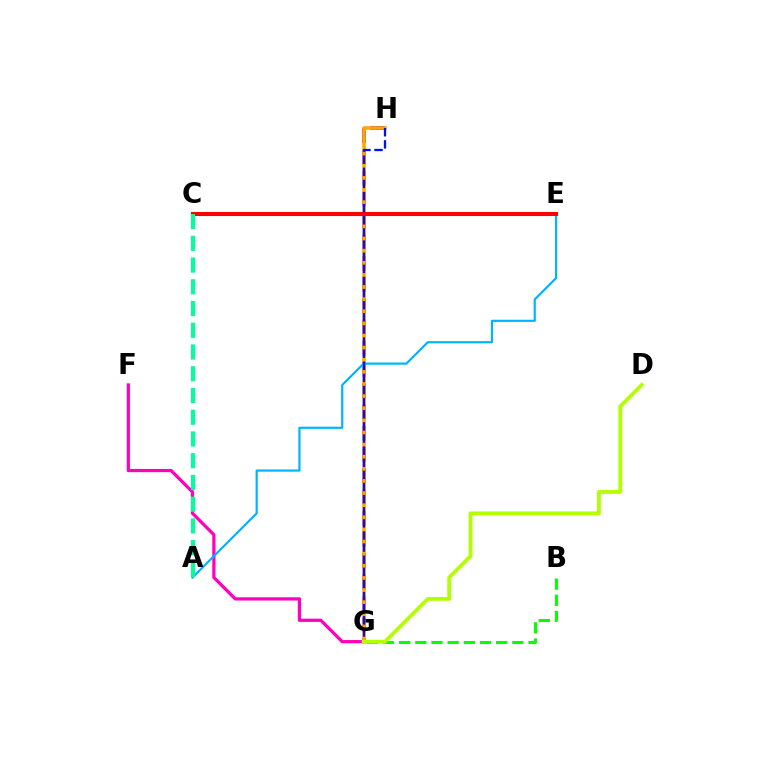{('F', 'G'): [{'color': '#ff00bd', 'line_style': 'solid', 'thickness': 2.32}], ('B', 'G'): [{'color': '#08ff00', 'line_style': 'dashed', 'thickness': 2.2}], ('G', 'H'): [{'color': '#9b00ff', 'line_style': 'dashed', 'thickness': 2.89}, {'color': '#ffa500', 'line_style': 'solid', 'thickness': 2.57}, {'color': '#0010ff', 'line_style': 'dashed', 'thickness': 1.65}], ('A', 'E'): [{'color': '#00b5ff', 'line_style': 'solid', 'thickness': 1.58}], ('C', 'E'): [{'color': '#ff0000', 'line_style': 'solid', 'thickness': 2.92}], ('A', 'C'): [{'color': '#00ff9d', 'line_style': 'dashed', 'thickness': 2.95}], ('D', 'G'): [{'color': '#b3ff00', 'line_style': 'solid', 'thickness': 2.75}]}